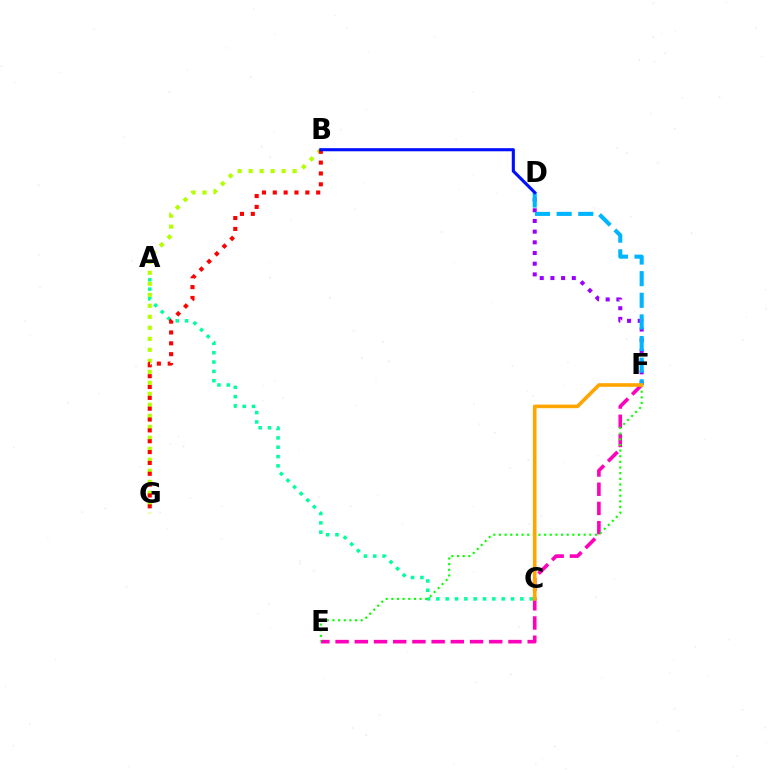{('D', 'F'): [{'color': '#9b00ff', 'line_style': 'dotted', 'thickness': 2.9}, {'color': '#00b5ff', 'line_style': 'dashed', 'thickness': 2.94}], ('A', 'C'): [{'color': '#00ff9d', 'line_style': 'dotted', 'thickness': 2.54}], ('E', 'F'): [{'color': '#ff00bd', 'line_style': 'dashed', 'thickness': 2.61}, {'color': '#08ff00', 'line_style': 'dotted', 'thickness': 1.53}], ('B', 'G'): [{'color': '#b3ff00', 'line_style': 'dotted', 'thickness': 2.99}, {'color': '#ff0000', 'line_style': 'dotted', 'thickness': 2.95}], ('B', 'D'): [{'color': '#0010ff', 'line_style': 'solid', 'thickness': 2.24}], ('C', 'F'): [{'color': '#ffa500', 'line_style': 'solid', 'thickness': 2.61}]}